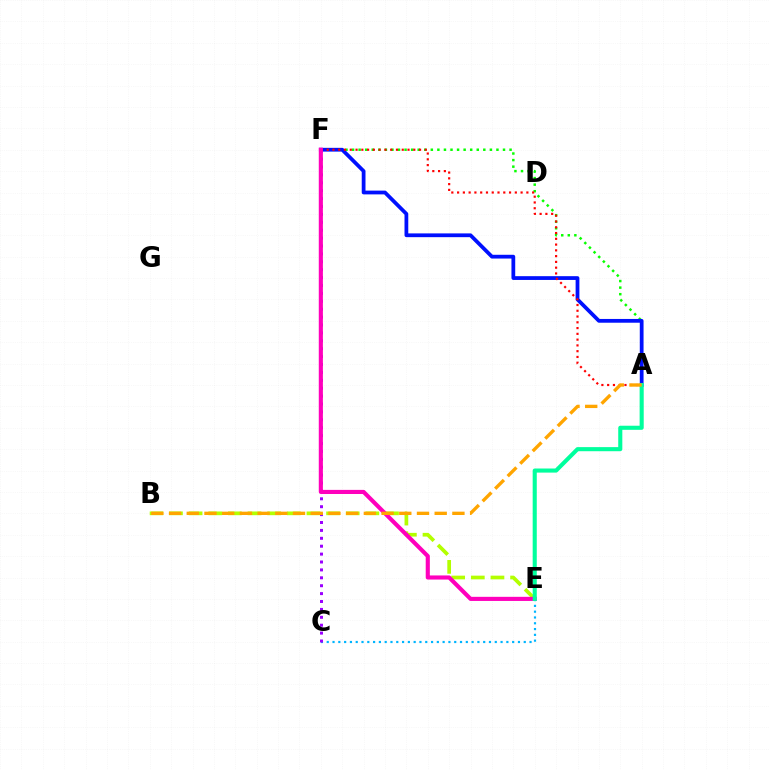{('A', 'F'): [{'color': '#08ff00', 'line_style': 'dotted', 'thickness': 1.78}, {'color': '#0010ff', 'line_style': 'solid', 'thickness': 2.71}, {'color': '#ff0000', 'line_style': 'dotted', 'thickness': 1.57}], ('B', 'E'): [{'color': '#b3ff00', 'line_style': 'dashed', 'thickness': 2.67}], ('C', 'E'): [{'color': '#00b5ff', 'line_style': 'dotted', 'thickness': 1.57}], ('C', 'F'): [{'color': '#9b00ff', 'line_style': 'dotted', 'thickness': 2.15}], ('E', 'F'): [{'color': '#ff00bd', 'line_style': 'solid', 'thickness': 2.97}], ('A', 'E'): [{'color': '#00ff9d', 'line_style': 'solid', 'thickness': 2.95}], ('A', 'B'): [{'color': '#ffa500', 'line_style': 'dashed', 'thickness': 2.41}]}